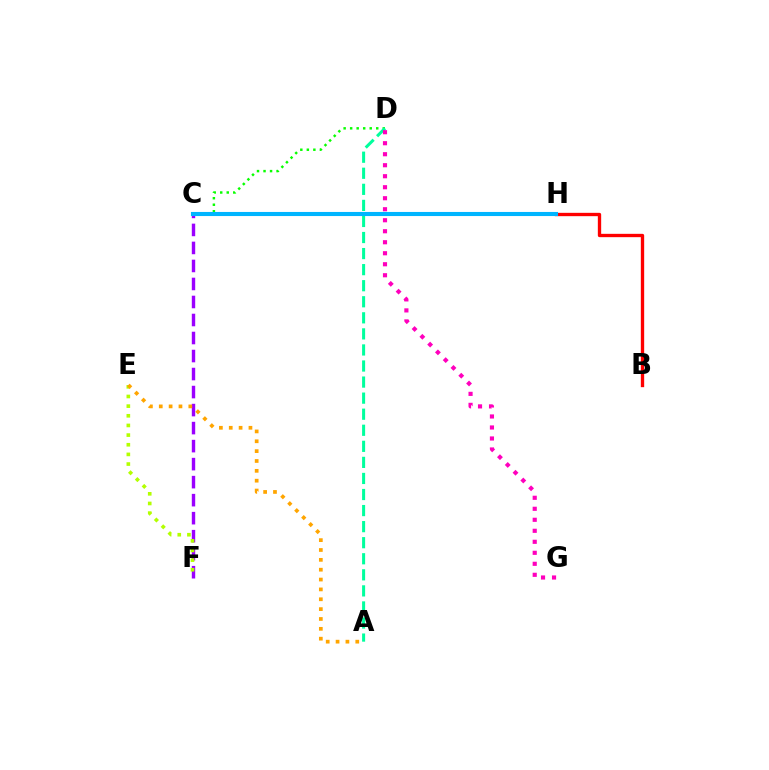{('B', 'H'): [{'color': '#ff0000', 'line_style': 'solid', 'thickness': 2.4}], ('C', 'D'): [{'color': '#08ff00', 'line_style': 'dotted', 'thickness': 1.77}], ('C', 'F'): [{'color': '#9b00ff', 'line_style': 'dashed', 'thickness': 2.45}], ('E', 'F'): [{'color': '#b3ff00', 'line_style': 'dotted', 'thickness': 2.62}], ('A', 'E'): [{'color': '#ffa500', 'line_style': 'dotted', 'thickness': 2.68}], ('A', 'D'): [{'color': '#00ff9d', 'line_style': 'dashed', 'thickness': 2.18}], ('D', 'G'): [{'color': '#ff00bd', 'line_style': 'dotted', 'thickness': 2.99}], ('C', 'H'): [{'color': '#0010ff', 'line_style': 'dashed', 'thickness': 1.95}, {'color': '#00b5ff', 'line_style': 'solid', 'thickness': 2.95}]}